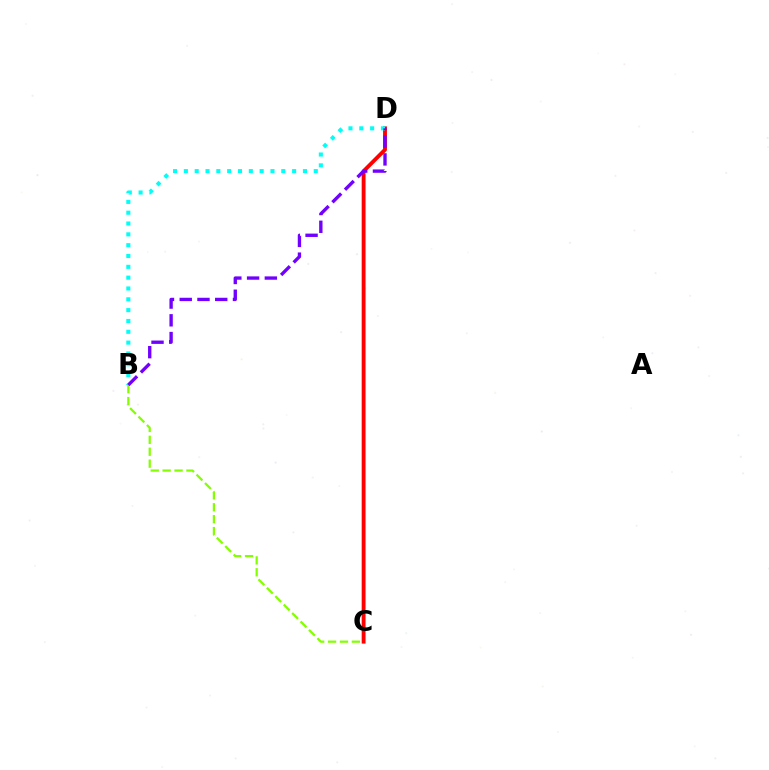{('C', 'D'): [{'color': '#ff0000', 'line_style': 'solid', 'thickness': 2.78}], ('B', 'C'): [{'color': '#84ff00', 'line_style': 'dashed', 'thickness': 1.62}], ('B', 'D'): [{'color': '#00fff6', 'line_style': 'dotted', 'thickness': 2.94}, {'color': '#7200ff', 'line_style': 'dashed', 'thickness': 2.41}]}